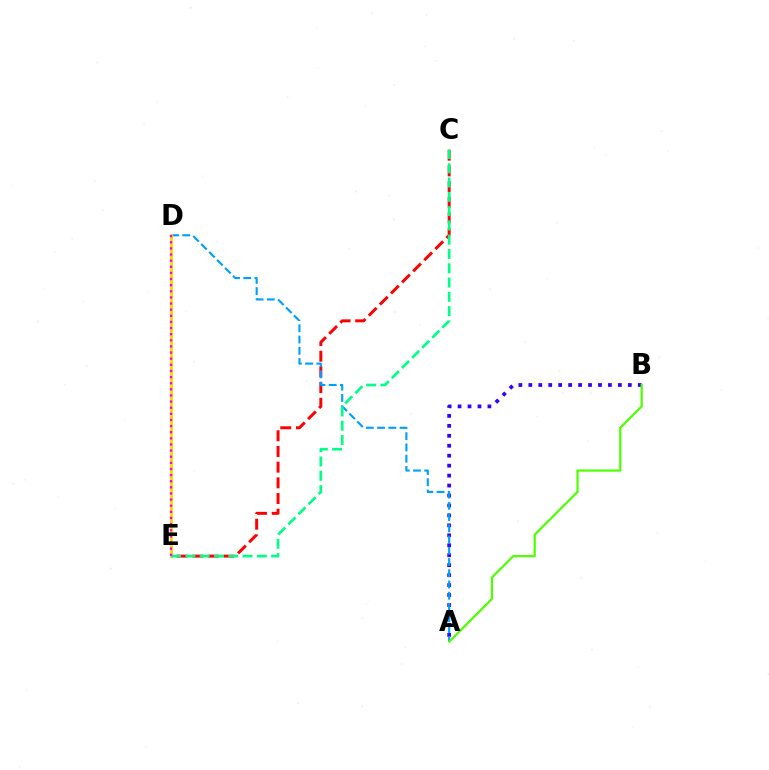{('C', 'E'): [{'color': '#ff0000', 'line_style': 'dashed', 'thickness': 2.13}, {'color': '#00ff86', 'line_style': 'dashed', 'thickness': 1.94}], ('A', 'B'): [{'color': '#3700ff', 'line_style': 'dotted', 'thickness': 2.7}, {'color': '#4fff00', 'line_style': 'solid', 'thickness': 1.6}], ('A', 'D'): [{'color': '#009eff', 'line_style': 'dashed', 'thickness': 1.53}], ('D', 'E'): [{'color': '#ffd500', 'line_style': 'solid', 'thickness': 2.08}, {'color': '#ff00ed', 'line_style': 'dotted', 'thickness': 1.66}]}